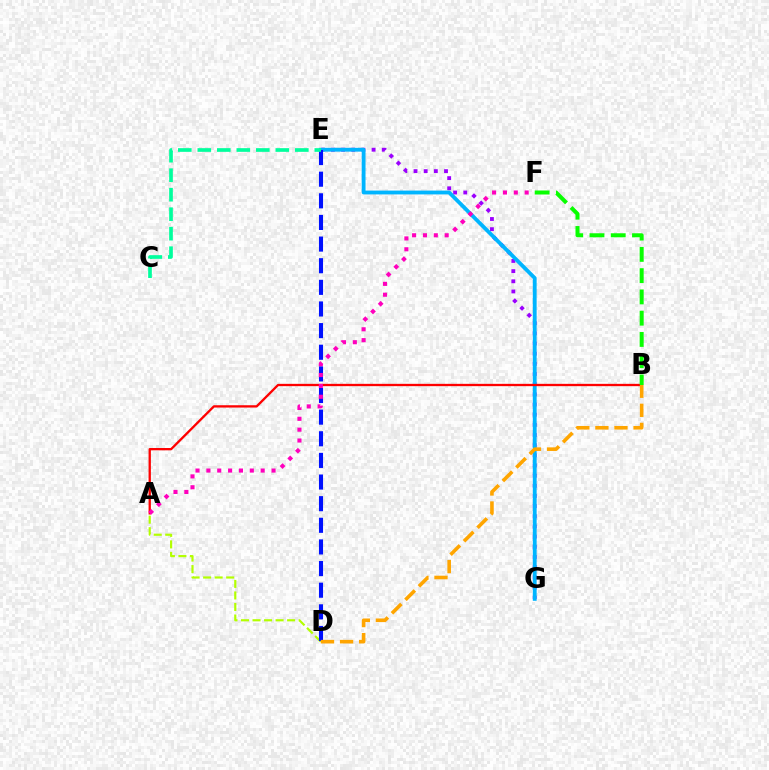{('E', 'G'): [{'color': '#9b00ff', 'line_style': 'dotted', 'thickness': 2.76}, {'color': '#00b5ff', 'line_style': 'solid', 'thickness': 2.76}], ('A', 'D'): [{'color': '#b3ff00', 'line_style': 'dashed', 'thickness': 1.57}], ('D', 'E'): [{'color': '#0010ff', 'line_style': 'dashed', 'thickness': 2.94}], ('A', 'B'): [{'color': '#ff0000', 'line_style': 'solid', 'thickness': 1.67}], ('B', 'D'): [{'color': '#ffa500', 'line_style': 'dashed', 'thickness': 2.59}], ('A', 'F'): [{'color': '#ff00bd', 'line_style': 'dotted', 'thickness': 2.95}], ('B', 'F'): [{'color': '#08ff00', 'line_style': 'dashed', 'thickness': 2.89}], ('C', 'E'): [{'color': '#00ff9d', 'line_style': 'dashed', 'thickness': 2.65}]}